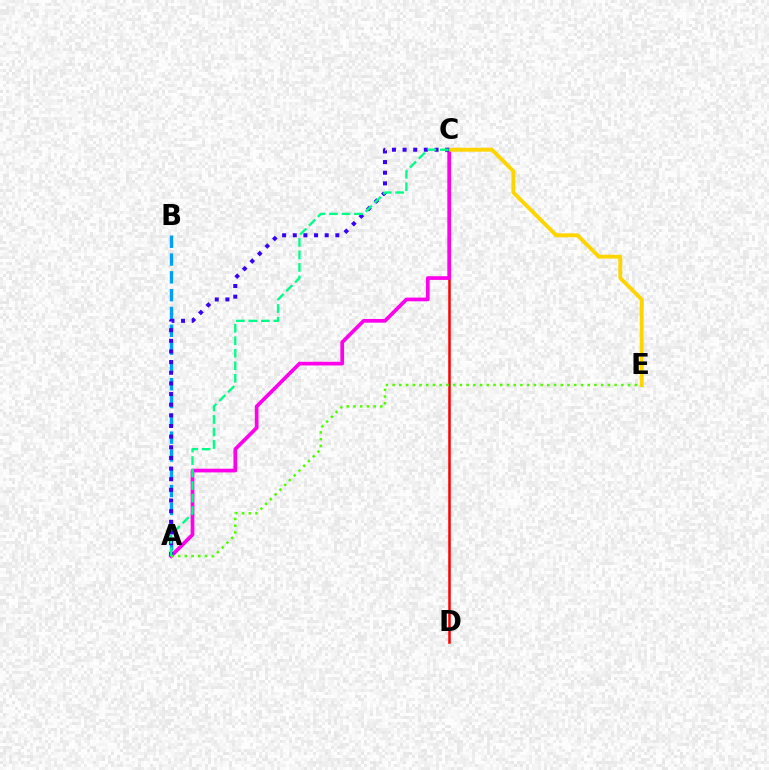{('C', 'D'): [{'color': '#ff0000', 'line_style': 'solid', 'thickness': 1.81}], ('A', 'C'): [{'color': '#ff00ed', 'line_style': 'solid', 'thickness': 2.66}, {'color': '#3700ff', 'line_style': 'dotted', 'thickness': 2.89}, {'color': '#00ff86', 'line_style': 'dashed', 'thickness': 1.7}], ('A', 'B'): [{'color': '#009eff', 'line_style': 'dashed', 'thickness': 2.42}], ('C', 'E'): [{'color': '#ffd500', 'line_style': 'solid', 'thickness': 2.8}], ('A', 'E'): [{'color': '#4fff00', 'line_style': 'dotted', 'thickness': 1.83}]}